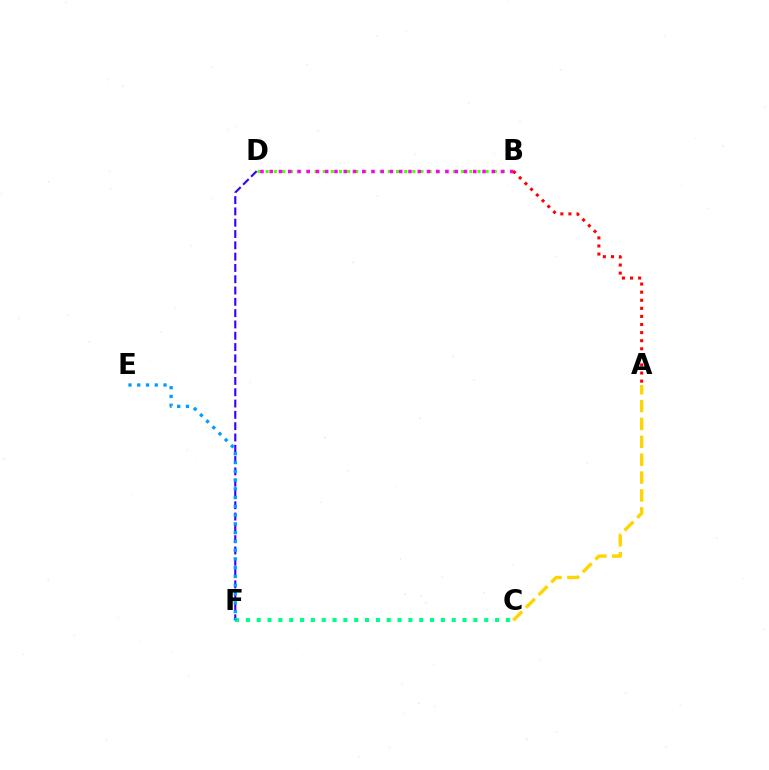{('B', 'D'): [{'color': '#4fff00', 'line_style': 'dotted', 'thickness': 2.21}, {'color': '#ff00ed', 'line_style': 'dotted', 'thickness': 2.51}], ('D', 'F'): [{'color': '#3700ff', 'line_style': 'dashed', 'thickness': 1.54}], ('A', 'C'): [{'color': '#ffd500', 'line_style': 'dashed', 'thickness': 2.43}], ('C', 'F'): [{'color': '#00ff86', 'line_style': 'dotted', 'thickness': 2.94}], ('E', 'F'): [{'color': '#009eff', 'line_style': 'dotted', 'thickness': 2.38}], ('A', 'B'): [{'color': '#ff0000', 'line_style': 'dotted', 'thickness': 2.2}]}